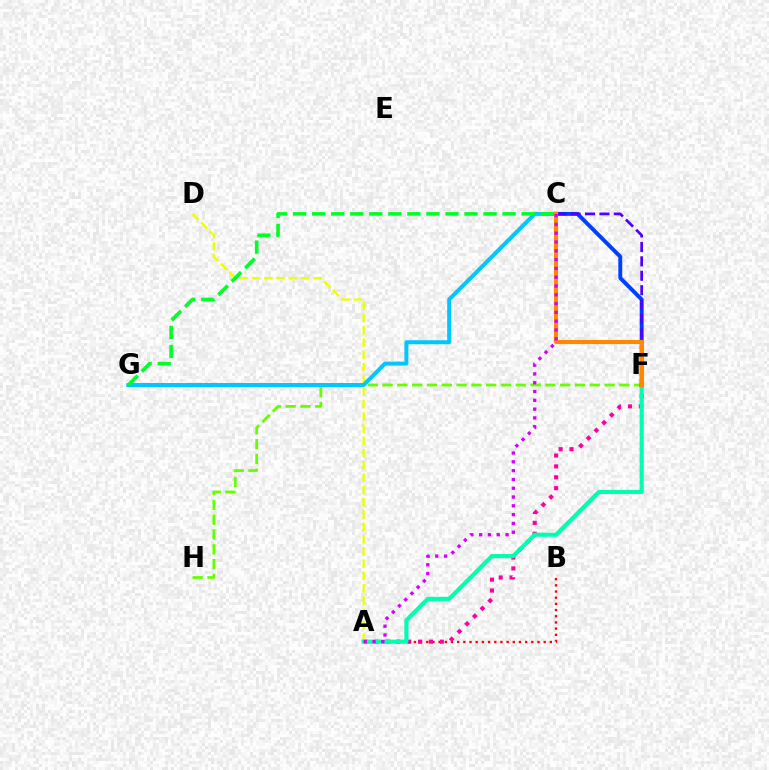{('A', 'D'): [{'color': '#eeff00', 'line_style': 'dashed', 'thickness': 1.67}], ('F', 'H'): [{'color': '#66ff00', 'line_style': 'dashed', 'thickness': 2.01}], ('A', 'B'): [{'color': '#ff0000', 'line_style': 'dotted', 'thickness': 1.68}], ('C', 'F'): [{'color': '#003fff', 'line_style': 'solid', 'thickness': 2.83}, {'color': '#4f00ff', 'line_style': 'dashed', 'thickness': 1.96}, {'color': '#ff8800', 'line_style': 'solid', 'thickness': 2.94}], ('A', 'F'): [{'color': '#ff00a0', 'line_style': 'dotted', 'thickness': 2.96}, {'color': '#00ffaf', 'line_style': 'solid', 'thickness': 2.98}], ('C', 'G'): [{'color': '#00c7ff', 'line_style': 'solid', 'thickness': 2.88}, {'color': '#00ff27', 'line_style': 'dashed', 'thickness': 2.59}], ('A', 'C'): [{'color': '#d600ff', 'line_style': 'dotted', 'thickness': 2.39}]}